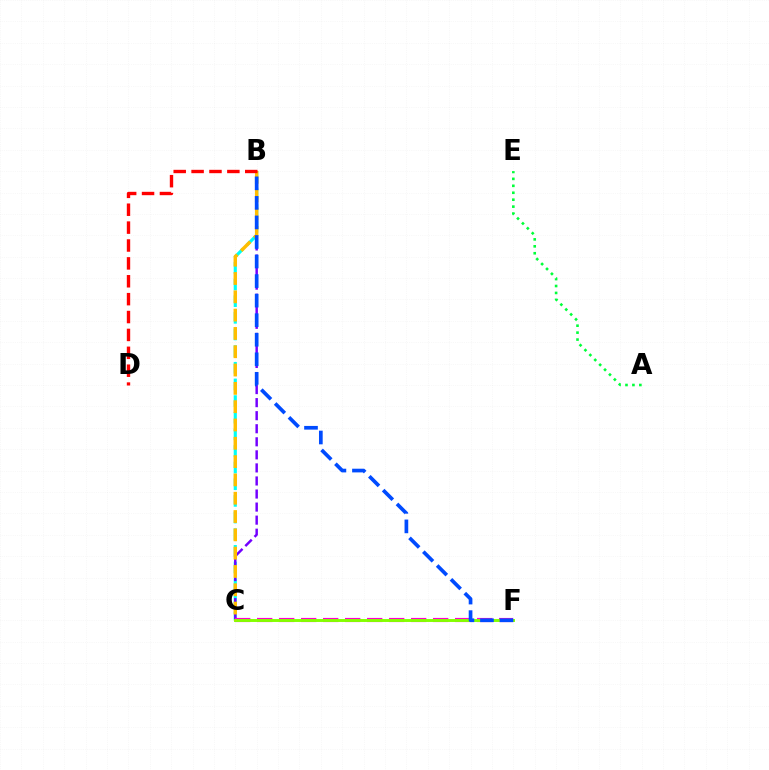{('B', 'C'): [{'color': '#00fff6', 'line_style': 'dashed', 'thickness': 2.26}, {'color': '#7200ff', 'line_style': 'dashed', 'thickness': 1.77}, {'color': '#ffbd00', 'line_style': 'dashed', 'thickness': 2.49}], ('C', 'F'): [{'color': '#ff00cf', 'line_style': 'dashed', 'thickness': 2.99}, {'color': '#84ff00', 'line_style': 'solid', 'thickness': 2.11}], ('B', 'F'): [{'color': '#004bff', 'line_style': 'dashed', 'thickness': 2.66}], ('A', 'E'): [{'color': '#00ff39', 'line_style': 'dotted', 'thickness': 1.88}], ('B', 'D'): [{'color': '#ff0000', 'line_style': 'dashed', 'thickness': 2.43}]}